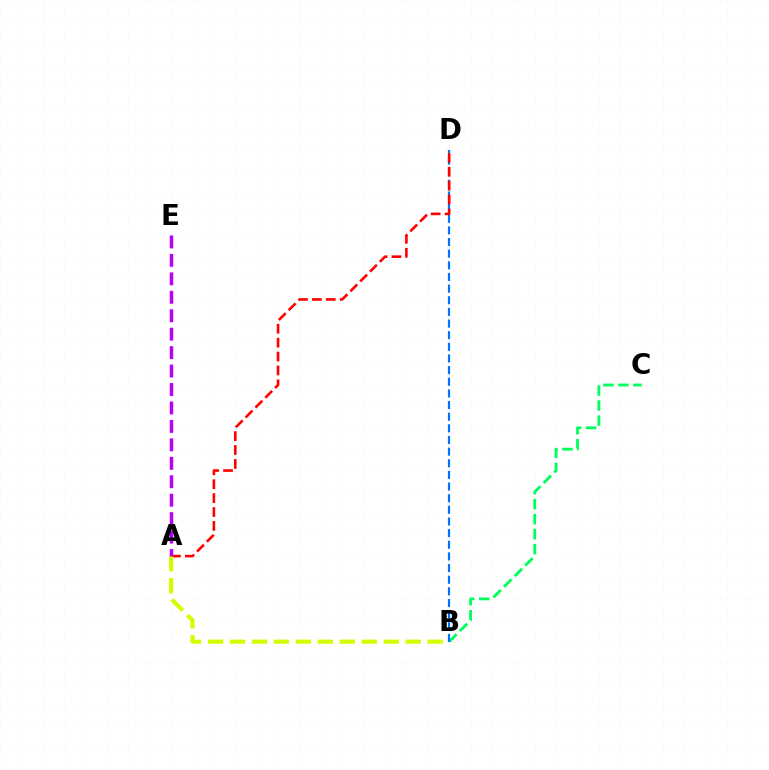{('B', 'C'): [{'color': '#00ff5c', 'line_style': 'dashed', 'thickness': 2.04}], ('B', 'D'): [{'color': '#0074ff', 'line_style': 'dashed', 'thickness': 1.58}], ('A', 'D'): [{'color': '#ff0000', 'line_style': 'dashed', 'thickness': 1.89}], ('A', 'B'): [{'color': '#d1ff00', 'line_style': 'dashed', 'thickness': 2.98}], ('A', 'E'): [{'color': '#b900ff', 'line_style': 'dashed', 'thickness': 2.51}]}